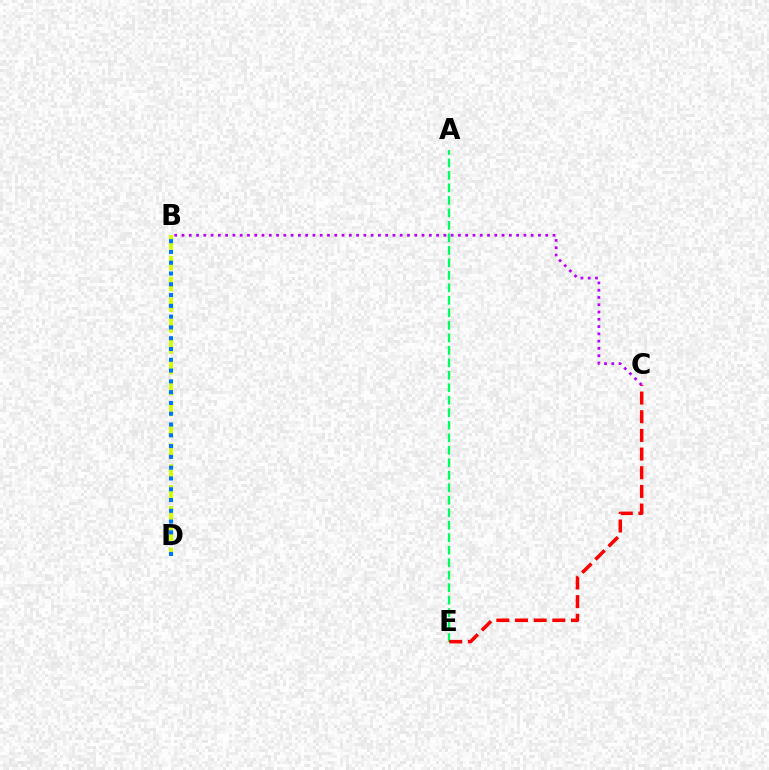{('A', 'E'): [{'color': '#00ff5c', 'line_style': 'dashed', 'thickness': 1.7}], ('B', 'D'): [{'color': '#d1ff00', 'line_style': 'dashed', 'thickness': 2.83}, {'color': '#0074ff', 'line_style': 'dotted', 'thickness': 2.93}], ('C', 'E'): [{'color': '#ff0000', 'line_style': 'dashed', 'thickness': 2.54}], ('B', 'C'): [{'color': '#b900ff', 'line_style': 'dotted', 'thickness': 1.98}]}